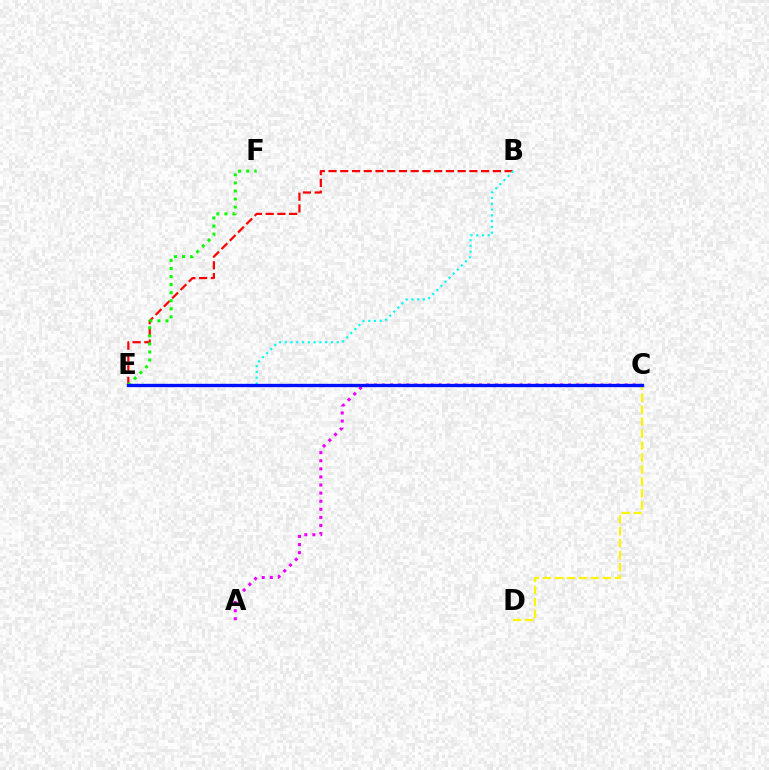{('A', 'C'): [{'color': '#ee00ff', 'line_style': 'dotted', 'thickness': 2.2}], ('B', 'E'): [{'color': '#ff0000', 'line_style': 'dashed', 'thickness': 1.59}, {'color': '#00fff6', 'line_style': 'dotted', 'thickness': 1.57}], ('E', 'F'): [{'color': '#08ff00', 'line_style': 'dotted', 'thickness': 2.19}], ('C', 'D'): [{'color': '#fcf500', 'line_style': 'dashed', 'thickness': 1.63}], ('C', 'E'): [{'color': '#0010ff', 'line_style': 'solid', 'thickness': 2.4}]}